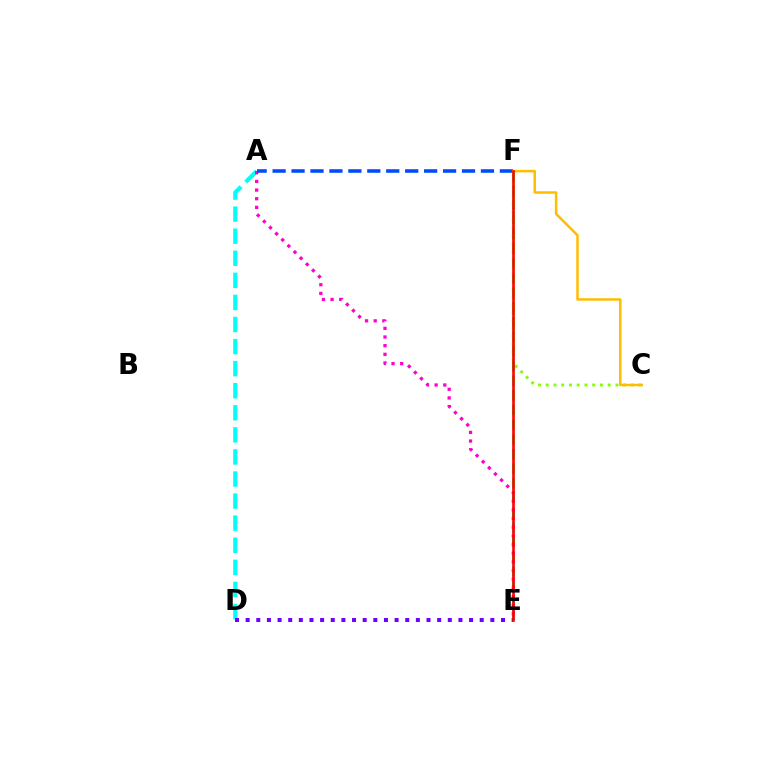{('E', 'F'): [{'color': '#00ff39', 'line_style': 'dashed', 'thickness': 1.99}, {'color': '#ff0000', 'line_style': 'solid', 'thickness': 1.87}], ('A', 'D'): [{'color': '#00fff6', 'line_style': 'dashed', 'thickness': 3.0}], ('A', 'E'): [{'color': '#ff00cf', 'line_style': 'dotted', 'thickness': 2.35}], ('D', 'E'): [{'color': '#7200ff', 'line_style': 'dotted', 'thickness': 2.89}], ('A', 'F'): [{'color': '#004bff', 'line_style': 'dashed', 'thickness': 2.57}], ('C', 'F'): [{'color': '#84ff00', 'line_style': 'dotted', 'thickness': 2.11}, {'color': '#ffbd00', 'line_style': 'solid', 'thickness': 1.8}]}